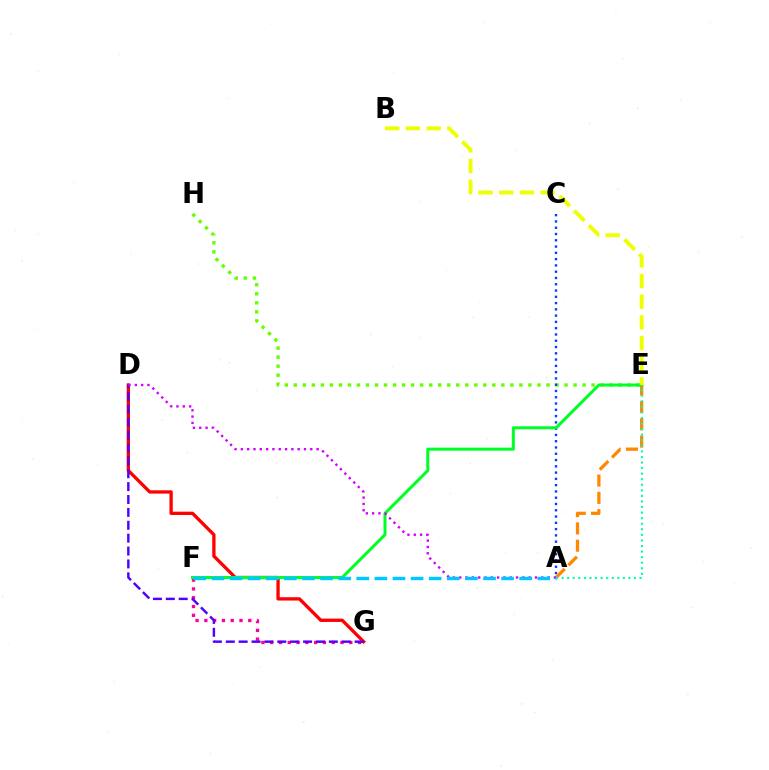{('F', 'G'): [{'color': '#ff00a0', 'line_style': 'dotted', 'thickness': 2.39}], ('D', 'G'): [{'color': '#ff0000', 'line_style': 'solid', 'thickness': 2.38}, {'color': '#4f00ff', 'line_style': 'dashed', 'thickness': 1.75}], ('E', 'H'): [{'color': '#66ff00', 'line_style': 'dotted', 'thickness': 2.45}], ('A', 'C'): [{'color': '#003fff', 'line_style': 'dotted', 'thickness': 1.71}], ('A', 'E'): [{'color': '#ff8800', 'line_style': 'dashed', 'thickness': 2.35}, {'color': '#00ffaf', 'line_style': 'dotted', 'thickness': 1.51}], ('E', 'F'): [{'color': '#00ff27', 'line_style': 'solid', 'thickness': 2.17}], ('B', 'E'): [{'color': '#eeff00', 'line_style': 'dashed', 'thickness': 2.81}], ('A', 'D'): [{'color': '#d600ff', 'line_style': 'dotted', 'thickness': 1.71}], ('A', 'F'): [{'color': '#00c7ff', 'line_style': 'dashed', 'thickness': 2.46}]}